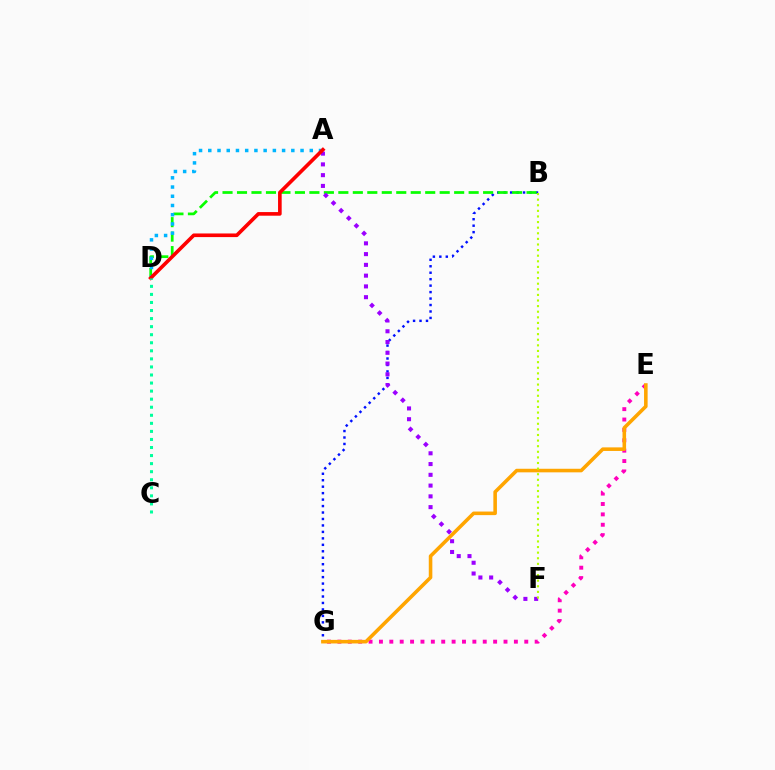{('B', 'G'): [{'color': '#0010ff', 'line_style': 'dotted', 'thickness': 1.76}], ('E', 'G'): [{'color': '#ff00bd', 'line_style': 'dotted', 'thickness': 2.82}, {'color': '#ffa500', 'line_style': 'solid', 'thickness': 2.57}], ('B', 'D'): [{'color': '#08ff00', 'line_style': 'dashed', 'thickness': 1.97}], ('A', 'D'): [{'color': '#00b5ff', 'line_style': 'dotted', 'thickness': 2.51}, {'color': '#ff0000', 'line_style': 'solid', 'thickness': 2.61}], ('A', 'F'): [{'color': '#9b00ff', 'line_style': 'dotted', 'thickness': 2.92}], ('C', 'D'): [{'color': '#00ff9d', 'line_style': 'dotted', 'thickness': 2.19}], ('B', 'F'): [{'color': '#b3ff00', 'line_style': 'dotted', 'thickness': 1.52}]}